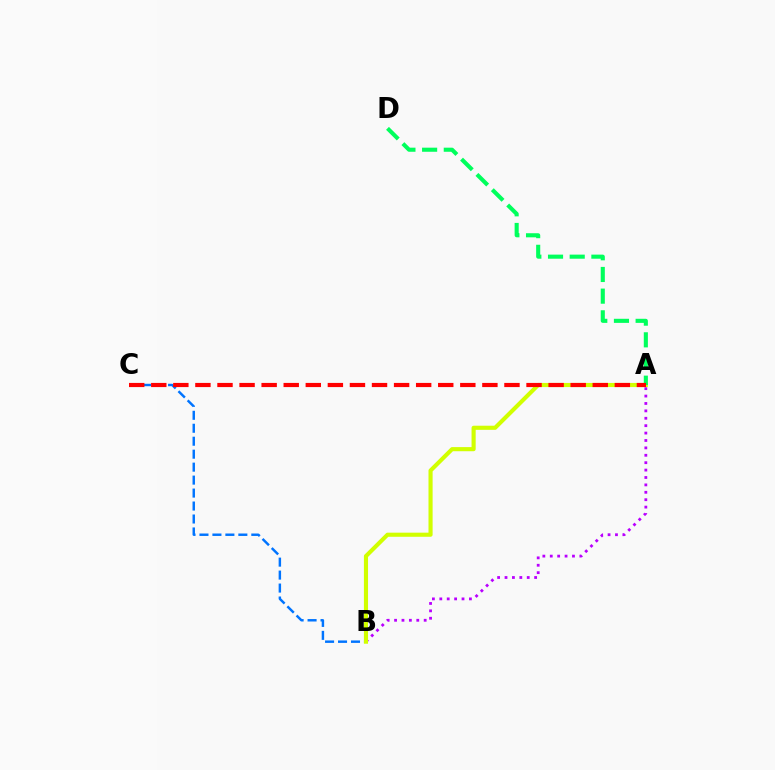{('A', 'B'): [{'color': '#b900ff', 'line_style': 'dotted', 'thickness': 2.01}, {'color': '#d1ff00', 'line_style': 'solid', 'thickness': 2.97}], ('B', 'C'): [{'color': '#0074ff', 'line_style': 'dashed', 'thickness': 1.76}], ('A', 'D'): [{'color': '#00ff5c', 'line_style': 'dashed', 'thickness': 2.95}], ('A', 'C'): [{'color': '#ff0000', 'line_style': 'dashed', 'thickness': 3.0}]}